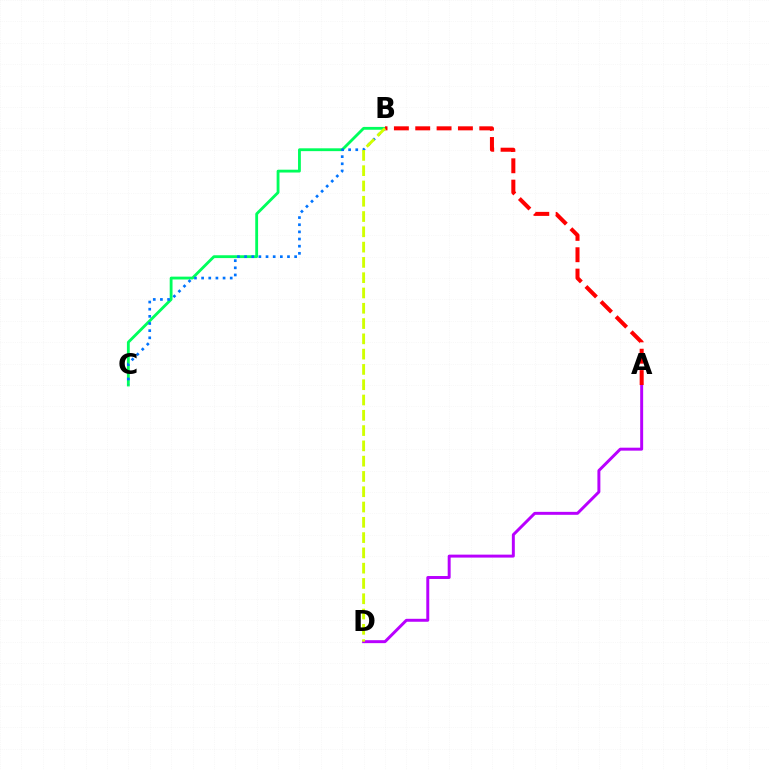{('A', 'D'): [{'color': '#b900ff', 'line_style': 'solid', 'thickness': 2.13}], ('B', 'C'): [{'color': '#00ff5c', 'line_style': 'solid', 'thickness': 2.04}, {'color': '#0074ff', 'line_style': 'dotted', 'thickness': 1.94}], ('A', 'B'): [{'color': '#ff0000', 'line_style': 'dashed', 'thickness': 2.9}], ('B', 'D'): [{'color': '#d1ff00', 'line_style': 'dashed', 'thickness': 2.08}]}